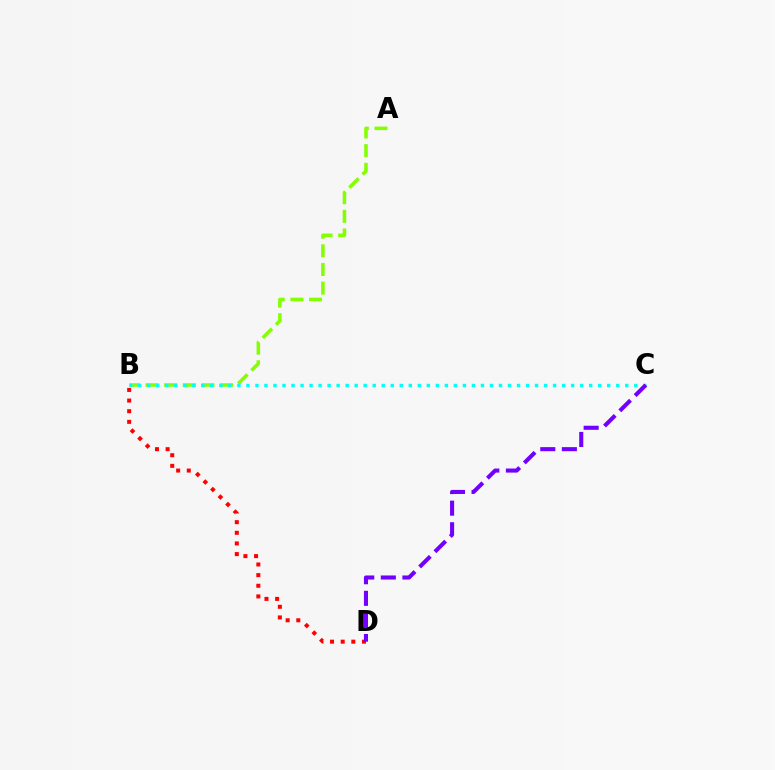{('A', 'B'): [{'color': '#84ff00', 'line_style': 'dashed', 'thickness': 2.54}], ('B', 'D'): [{'color': '#ff0000', 'line_style': 'dotted', 'thickness': 2.89}], ('B', 'C'): [{'color': '#00fff6', 'line_style': 'dotted', 'thickness': 2.45}], ('C', 'D'): [{'color': '#7200ff', 'line_style': 'dashed', 'thickness': 2.93}]}